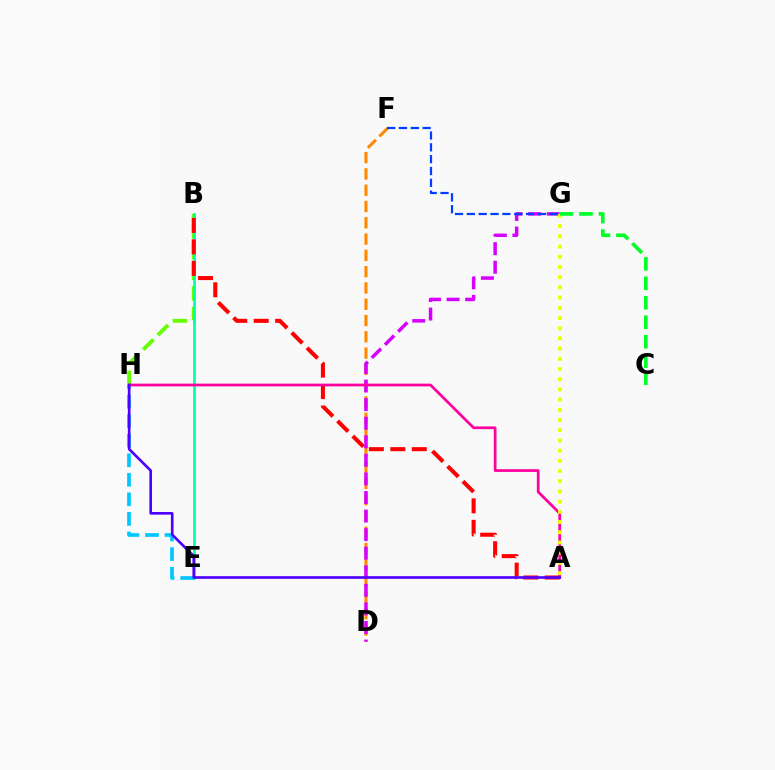{('E', 'H'): [{'color': '#00c7ff', 'line_style': 'dashed', 'thickness': 2.66}], ('D', 'F'): [{'color': '#ff8800', 'line_style': 'dashed', 'thickness': 2.21}], ('B', 'H'): [{'color': '#66ff00', 'line_style': 'dashed', 'thickness': 2.8}], ('B', 'E'): [{'color': '#00ffaf', 'line_style': 'solid', 'thickness': 1.96}], ('A', 'B'): [{'color': '#ff0000', 'line_style': 'dashed', 'thickness': 2.92}], ('D', 'G'): [{'color': '#d600ff', 'line_style': 'dashed', 'thickness': 2.52}], ('A', 'H'): [{'color': '#ff00a0', 'line_style': 'solid', 'thickness': 1.97}, {'color': '#4f00ff', 'line_style': 'solid', 'thickness': 1.91}], ('A', 'G'): [{'color': '#eeff00', 'line_style': 'dotted', 'thickness': 2.77}], ('F', 'G'): [{'color': '#003fff', 'line_style': 'dashed', 'thickness': 1.61}], ('C', 'G'): [{'color': '#00ff27', 'line_style': 'dashed', 'thickness': 2.64}]}